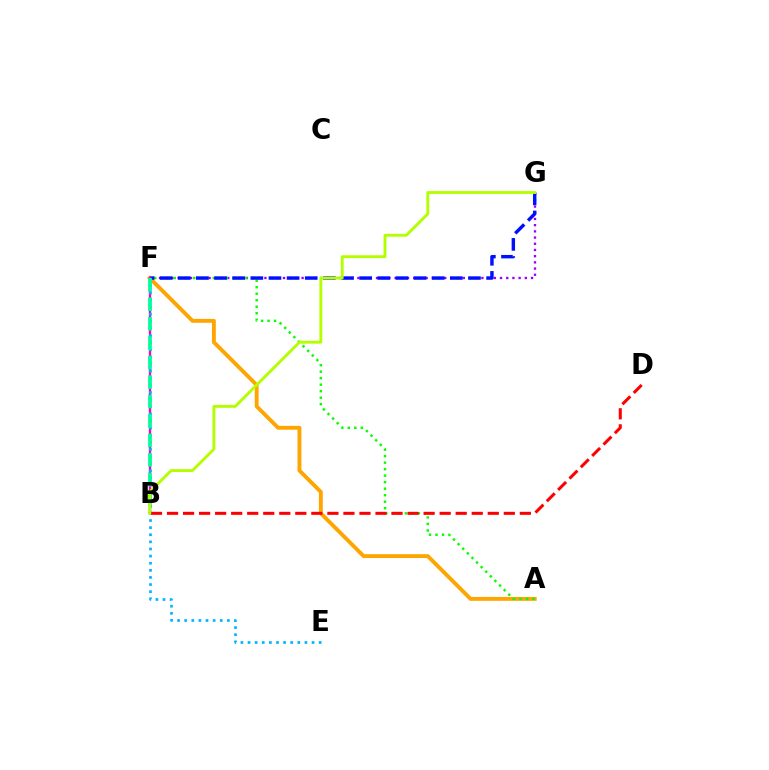{('F', 'G'): [{'color': '#9b00ff', 'line_style': 'dotted', 'thickness': 1.68}, {'color': '#0010ff', 'line_style': 'dashed', 'thickness': 2.46}], ('A', 'F'): [{'color': '#ffa500', 'line_style': 'solid', 'thickness': 2.79}, {'color': '#08ff00', 'line_style': 'dotted', 'thickness': 1.77}], ('B', 'F'): [{'color': '#ff00bd', 'line_style': 'solid', 'thickness': 1.72}, {'color': '#00ff9d', 'line_style': 'dashed', 'thickness': 2.64}], ('E', 'F'): [{'color': '#00b5ff', 'line_style': 'dotted', 'thickness': 1.93}], ('B', 'D'): [{'color': '#ff0000', 'line_style': 'dashed', 'thickness': 2.18}], ('B', 'G'): [{'color': '#b3ff00', 'line_style': 'solid', 'thickness': 2.07}]}